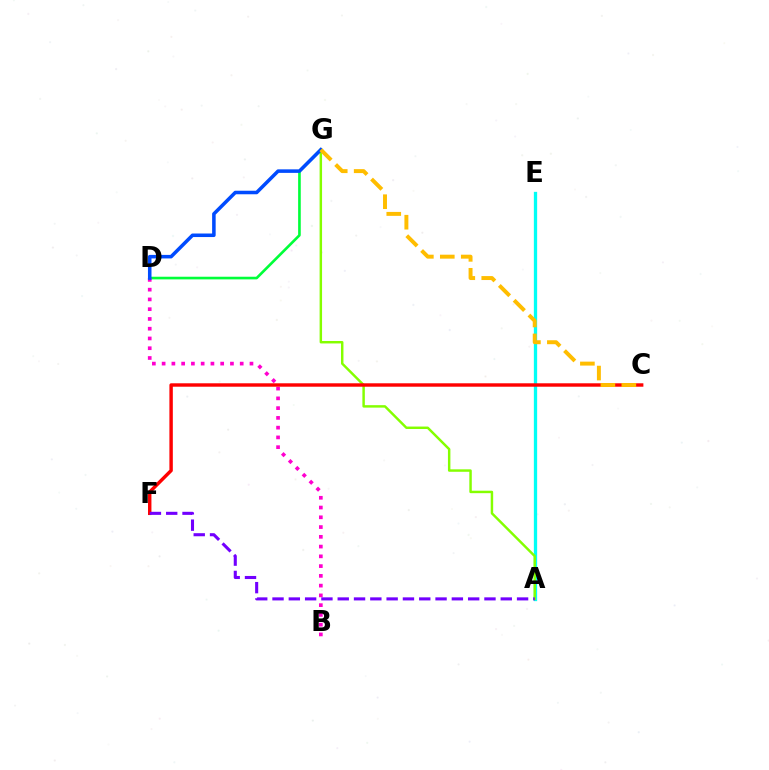{('A', 'E'): [{'color': '#00fff6', 'line_style': 'solid', 'thickness': 2.38}], ('A', 'G'): [{'color': '#84ff00', 'line_style': 'solid', 'thickness': 1.77}], ('D', 'G'): [{'color': '#00ff39', 'line_style': 'solid', 'thickness': 1.9}, {'color': '#004bff', 'line_style': 'solid', 'thickness': 2.55}], ('B', 'D'): [{'color': '#ff00cf', 'line_style': 'dotted', 'thickness': 2.65}], ('C', 'F'): [{'color': '#ff0000', 'line_style': 'solid', 'thickness': 2.46}], ('A', 'F'): [{'color': '#7200ff', 'line_style': 'dashed', 'thickness': 2.21}], ('C', 'G'): [{'color': '#ffbd00', 'line_style': 'dashed', 'thickness': 2.85}]}